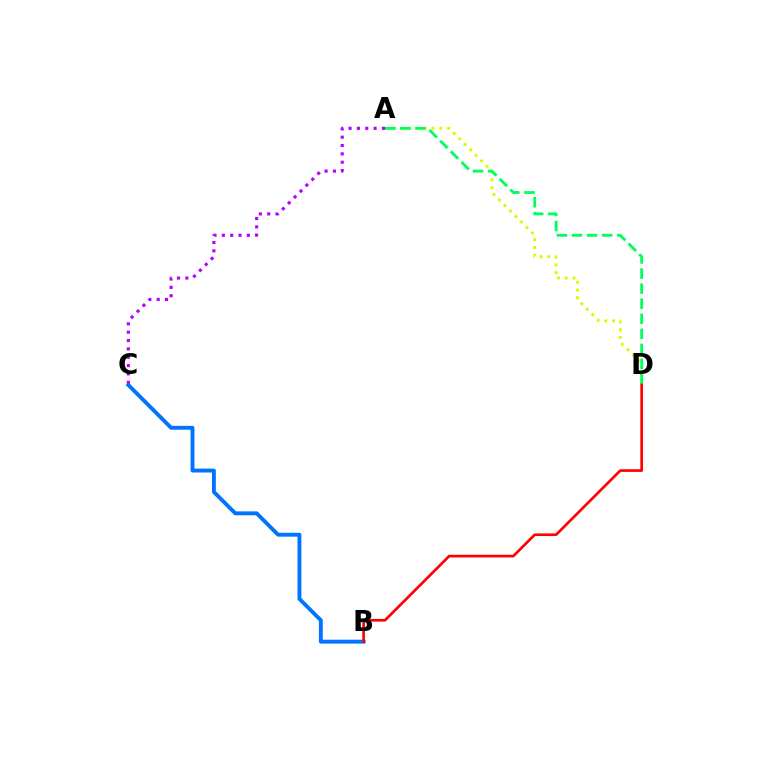{('A', 'D'): [{'color': '#d1ff00', 'line_style': 'dotted', 'thickness': 2.11}, {'color': '#00ff5c', 'line_style': 'dashed', 'thickness': 2.05}], ('B', 'C'): [{'color': '#0074ff', 'line_style': 'solid', 'thickness': 2.8}], ('A', 'C'): [{'color': '#b900ff', 'line_style': 'dotted', 'thickness': 2.27}], ('B', 'D'): [{'color': '#ff0000', 'line_style': 'solid', 'thickness': 1.92}]}